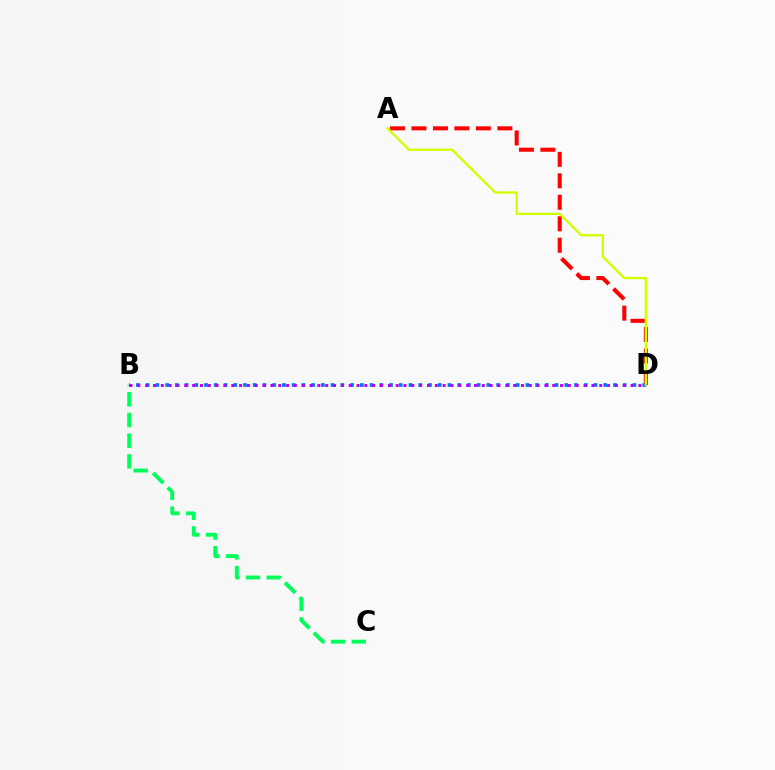{('A', 'D'): [{'color': '#ff0000', 'line_style': 'dashed', 'thickness': 2.92}, {'color': '#d1ff00', 'line_style': 'solid', 'thickness': 1.67}], ('B', 'C'): [{'color': '#00ff5c', 'line_style': 'dashed', 'thickness': 2.81}], ('B', 'D'): [{'color': '#0074ff', 'line_style': 'dotted', 'thickness': 2.65}, {'color': '#b900ff', 'line_style': 'dotted', 'thickness': 2.13}]}